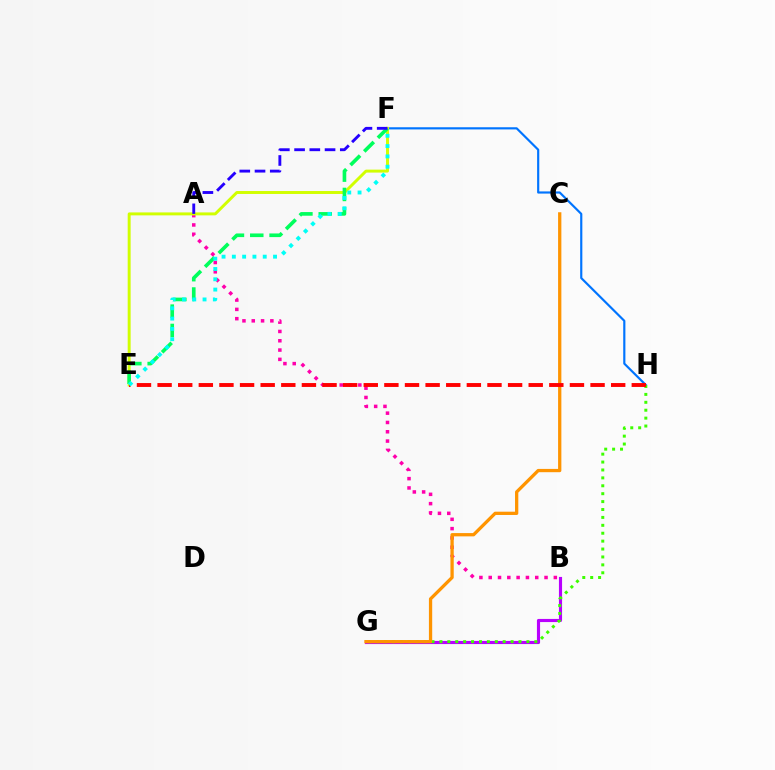{('A', 'B'): [{'color': '#ff00ac', 'line_style': 'dotted', 'thickness': 2.53}], ('F', 'H'): [{'color': '#0074ff', 'line_style': 'solid', 'thickness': 1.56}], ('B', 'G'): [{'color': '#b900ff', 'line_style': 'solid', 'thickness': 2.26}], ('G', 'H'): [{'color': '#3dff00', 'line_style': 'dotted', 'thickness': 2.15}], ('E', 'F'): [{'color': '#d1ff00', 'line_style': 'solid', 'thickness': 2.12}, {'color': '#00ff5c', 'line_style': 'dashed', 'thickness': 2.62}, {'color': '#00fff6', 'line_style': 'dotted', 'thickness': 2.8}], ('C', 'G'): [{'color': '#ff9400', 'line_style': 'solid', 'thickness': 2.36}], ('E', 'H'): [{'color': '#ff0000', 'line_style': 'dashed', 'thickness': 2.8}], ('A', 'F'): [{'color': '#2500ff', 'line_style': 'dashed', 'thickness': 2.07}]}